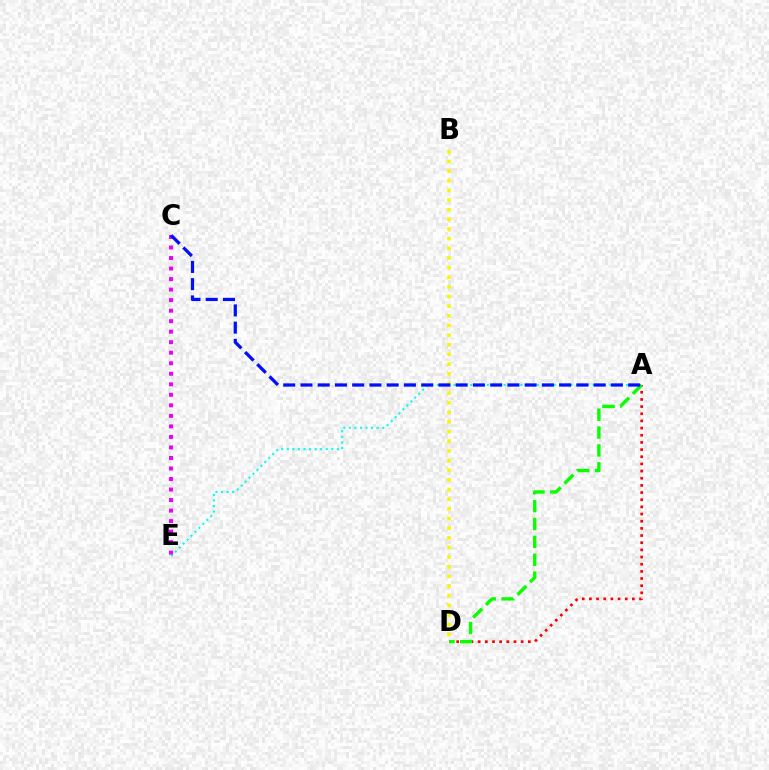{('A', 'E'): [{'color': '#00fff6', 'line_style': 'dotted', 'thickness': 1.51}], ('B', 'D'): [{'color': '#fcf500', 'line_style': 'dotted', 'thickness': 2.62}], ('A', 'D'): [{'color': '#ff0000', 'line_style': 'dotted', 'thickness': 1.95}, {'color': '#08ff00', 'line_style': 'dashed', 'thickness': 2.43}], ('C', 'E'): [{'color': '#ee00ff', 'line_style': 'dotted', 'thickness': 2.86}], ('A', 'C'): [{'color': '#0010ff', 'line_style': 'dashed', 'thickness': 2.34}]}